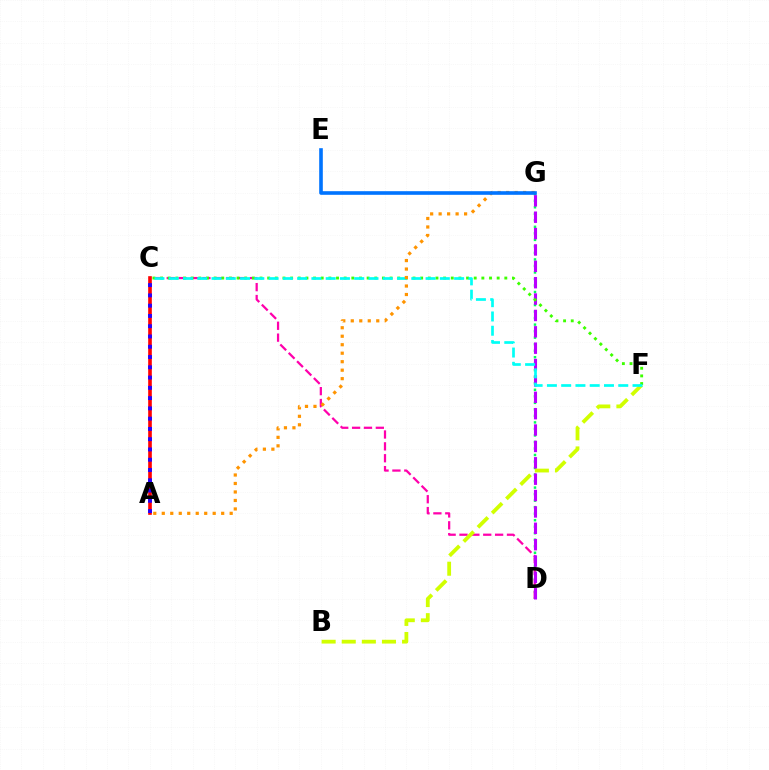{('D', 'G'): [{'color': '#00ff5c', 'line_style': 'dotted', 'thickness': 1.77}, {'color': '#b900ff', 'line_style': 'dashed', 'thickness': 2.22}], ('C', 'D'): [{'color': '#ff00ac', 'line_style': 'dashed', 'thickness': 1.61}], ('B', 'F'): [{'color': '#d1ff00', 'line_style': 'dashed', 'thickness': 2.73}], ('C', 'F'): [{'color': '#3dff00', 'line_style': 'dotted', 'thickness': 2.08}, {'color': '#00fff6', 'line_style': 'dashed', 'thickness': 1.94}], ('A', 'C'): [{'color': '#ff0000', 'line_style': 'solid', 'thickness': 2.62}, {'color': '#2500ff', 'line_style': 'dotted', 'thickness': 2.79}], ('A', 'G'): [{'color': '#ff9400', 'line_style': 'dotted', 'thickness': 2.31}], ('E', 'G'): [{'color': '#0074ff', 'line_style': 'solid', 'thickness': 2.61}]}